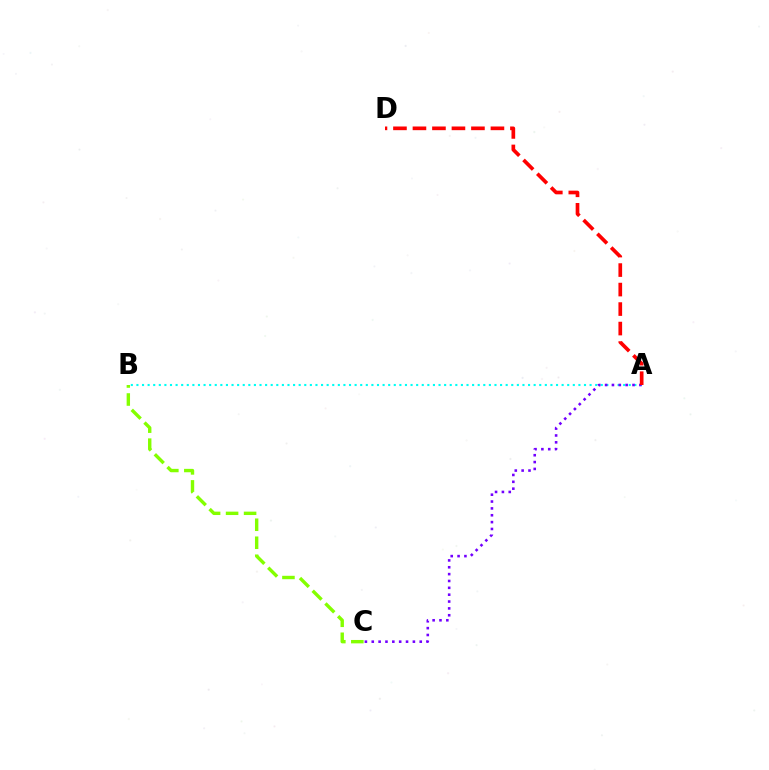{('A', 'B'): [{'color': '#00fff6', 'line_style': 'dotted', 'thickness': 1.52}], ('A', 'C'): [{'color': '#7200ff', 'line_style': 'dotted', 'thickness': 1.86}], ('B', 'C'): [{'color': '#84ff00', 'line_style': 'dashed', 'thickness': 2.45}], ('A', 'D'): [{'color': '#ff0000', 'line_style': 'dashed', 'thickness': 2.65}]}